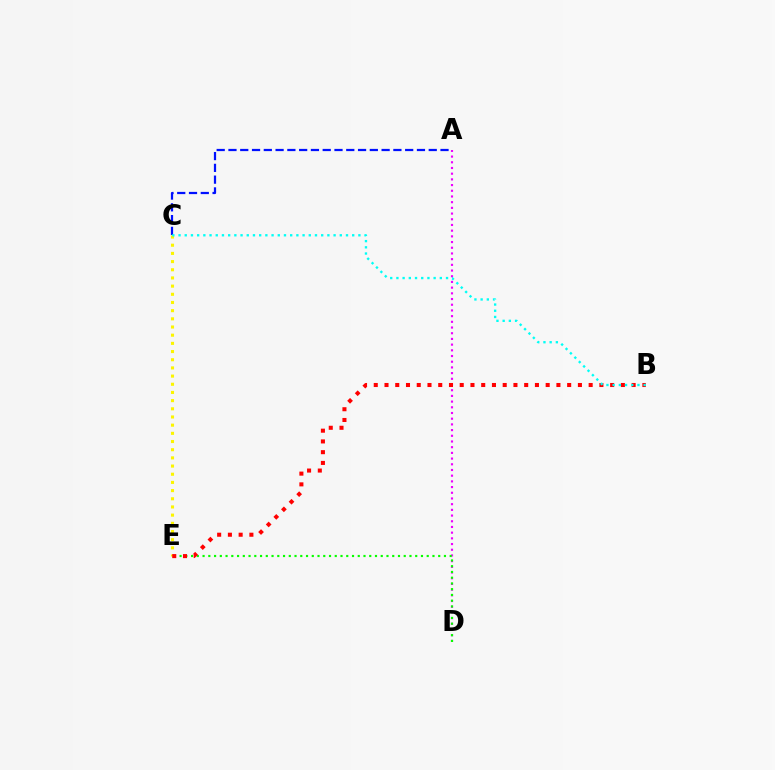{('C', 'E'): [{'color': '#fcf500', 'line_style': 'dotted', 'thickness': 2.22}], ('A', 'D'): [{'color': '#ee00ff', 'line_style': 'dotted', 'thickness': 1.55}], ('A', 'C'): [{'color': '#0010ff', 'line_style': 'dashed', 'thickness': 1.6}], ('D', 'E'): [{'color': '#08ff00', 'line_style': 'dotted', 'thickness': 1.56}], ('B', 'E'): [{'color': '#ff0000', 'line_style': 'dotted', 'thickness': 2.92}], ('B', 'C'): [{'color': '#00fff6', 'line_style': 'dotted', 'thickness': 1.69}]}